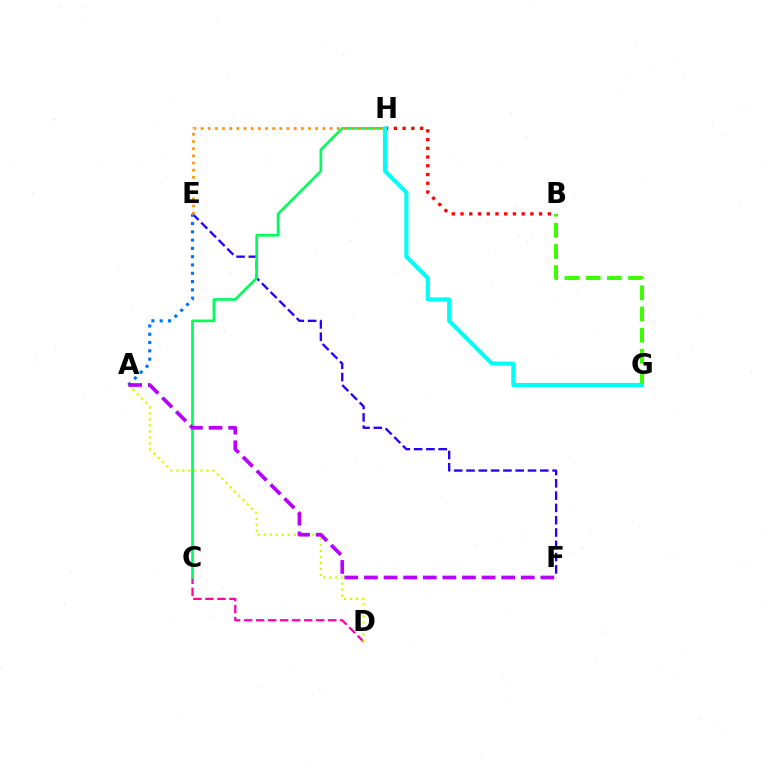{('C', 'D'): [{'color': '#ff00ac', 'line_style': 'dashed', 'thickness': 1.63}], ('E', 'F'): [{'color': '#2500ff', 'line_style': 'dashed', 'thickness': 1.67}], ('B', 'H'): [{'color': '#ff0000', 'line_style': 'dotted', 'thickness': 2.37}], ('C', 'H'): [{'color': '#00ff5c', 'line_style': 'solid', 'thickness': 1.93}], ('B', 'G'): [{'color': '#3dff00', 'line_style': 'dashed', 'thickness': 2.88}], ('A', 'E'): [{'color': '#0074ff', 'line_style': 'dotted', 'thickness': 2.25}], ('E', 'H'): [{'color': '#ff9400', 'line_style': 'dotted', 'thickness': 1.95}], ('A', 'D'): [{'color': '#d1ff00', 'line_style': 'dotted', 'thickness': 1.64}], ('A', 'F'): [{'color': '#b900ff', 'line_style': 'dashed', 'thickness': 2.66}], ('G', 'H'): [{'color': '#00fff6', 'line_style': 'solid', 'thickness': 2.97}]}